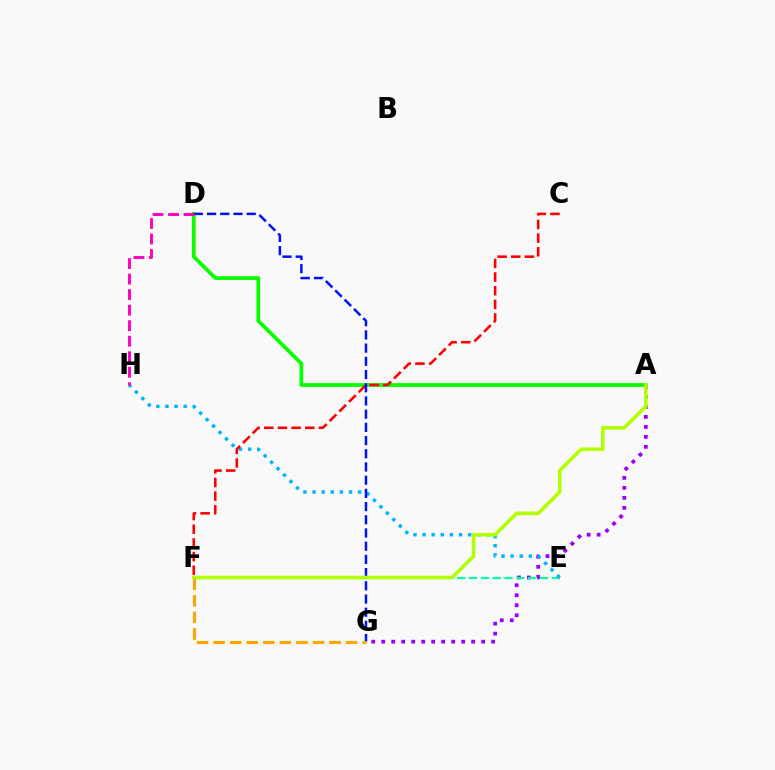{('A', 'G'): [{'color': '#9b00ff', 'line_style': 'dotted', 'thickness': 2.72}], ('A', 'D'): [{'color': '#08ff00', 'line_style': 'solid', 'thickness': 2.7}], ('E', 'F'): [{'color': '#00ff9d', 'line_style': 'dashed', 'thickness': 1.61}], ('E', 'H'): [{'color': '#00b5ff', 'line_style': 'dotted', 'thickness': 2.48}], ('C', 'F'): [{'color': '#ff0000', 'line_style': 'dashed', 'thickness': 1.86}], ('D', 'G'): [{'color': '#0010ff', 'line_style': 'dashed', 'thickness': 1.79}], ('A', 'F'): [{'color': '#b3ff00', 'line_style': 'solid', 'thickness': 2.57}], ('F', 'G'): [{'color': '#ffa500', 'line_style': 'dashed', 'thickness': 2.25}], ('D', 'H'): [{'color': '#ff00bd', 'line_style': 'dashed', 'thickness': 2.11}]}